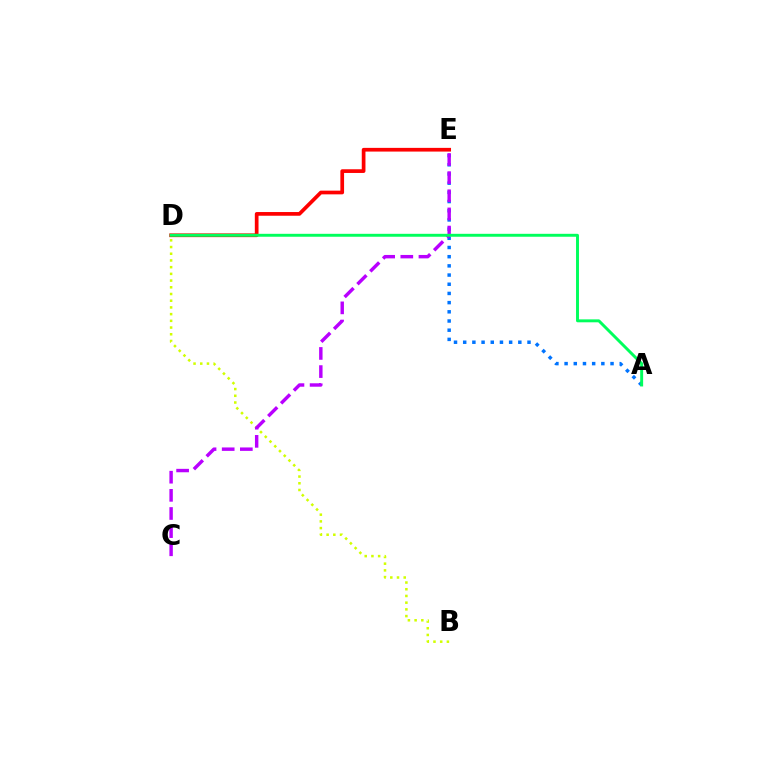{('D', 'E'): [{'color': '#ff0000', 'line_style': 'solid', 'thickness': 2.67}], ('B', 'D'): [{'color': '#d1ff00', 'line_style': 'dotted', 'thickness': 1.82}], ('A', 'E'): [{'color': '#0074ff', 'line_style': 'dotted', 'thickness': 2.5}], ('C', 'E'): [{'color': '#b900ff', 'line_style': 'dashed', 'thickness': 2.47}], ('A', 'D'): [{'color': '#00ff5c', 'line_style': 'solid', 'thickness': 2.11}]}